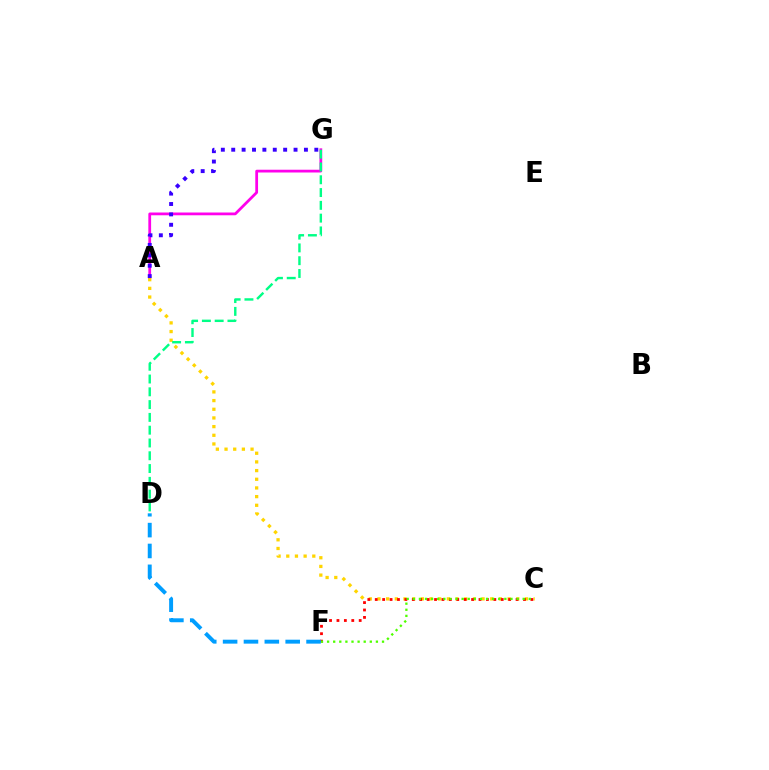{('A', 'G'): [{'color': '#ff00ed', 'line_style': 'solid', 'thickness': 1.99}, {'color': '#3700ff', 'line_style': 'dotted', 'thickness': 2.82}], ('A', 'C'): [{'color': '#ffd500', 'line_style': 'dotted', 'thickness': 2.36}], ('D', 'G'): [{'color': '#00ff86', 'line_style': 'dashed', 'thickness': 1.74}], ('C', 'F'): [{'color': '#ff0000', 'line_style': 'dotted', 'thickness': 2.01}, {'color': '#4fff00', 'line_style': 'dotted', 'thickness': 1.66}], ('D', 'F'): [{'color': '#009eff', 'line_style': 'dashed', 'thickness': 2.83}]}